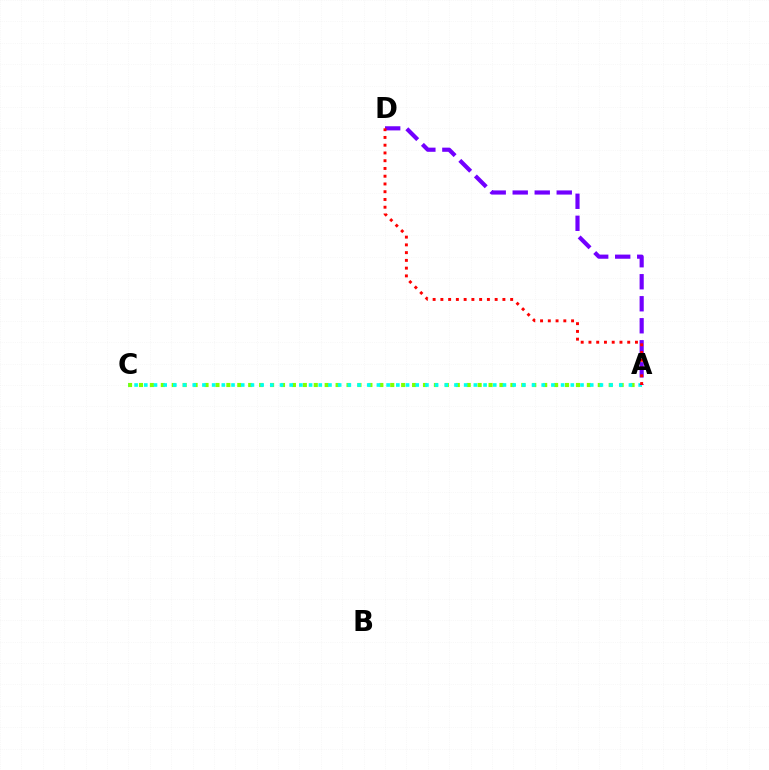{('A', 'C'): [{'color': '#84ff00', 'line_style': 'dotted', 'thickness': 2.97}, {'color': '#00fff6', 'line_style': 'dotted', 'thickness': 2.63}], ('A', 'D'): [{'color': '#7200ff', 'line_style': 'dashed', 'thickness': 2.99}, {'color': '#ff0000', 'line_style': 'dotted', 'thickness': 2.11}]}